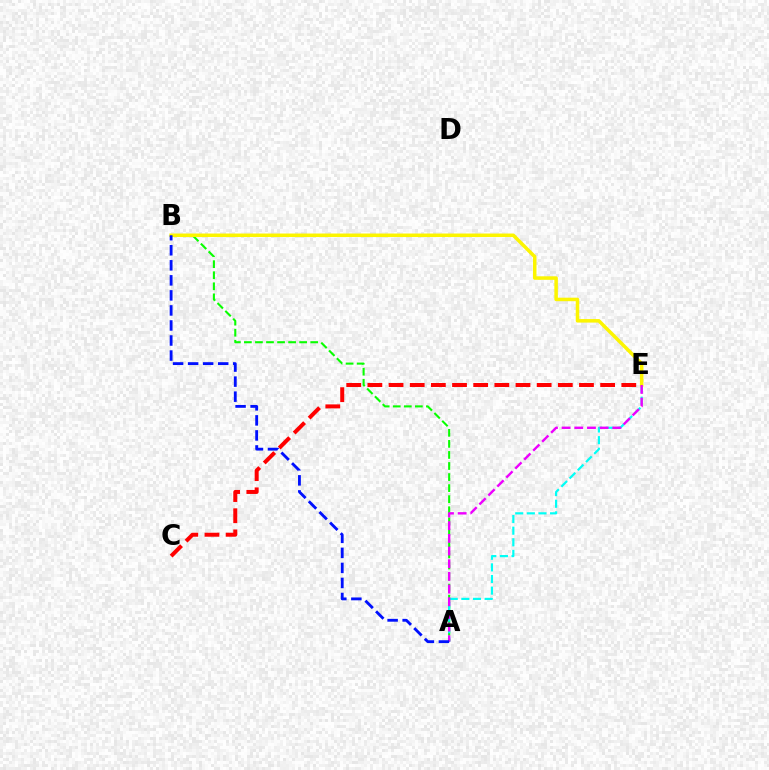{('A', 'B'): [{'color': '#08ff00', 'line_style': 'dashed', 'thickness': 1.5}, {'color': '#0010ff', 'line_style': 'dashed', 'thickness': 2.04}], ('A', 'E'): [{'color': '#00fff6', 'line_style': 'dashed', 'thickness': 1.58}, {'color': '#ee00ff', 'line_style': 'dashed', 'thickness': 1.72}], ('C', 'E'): [{'color': '#ff0000', 'line_style': 'dashed', 'thickness': 2.87}], ('B', 'E'): [{'color': '#fcf500', 'line_style': 'solid', 'thickness': 2.53}]}